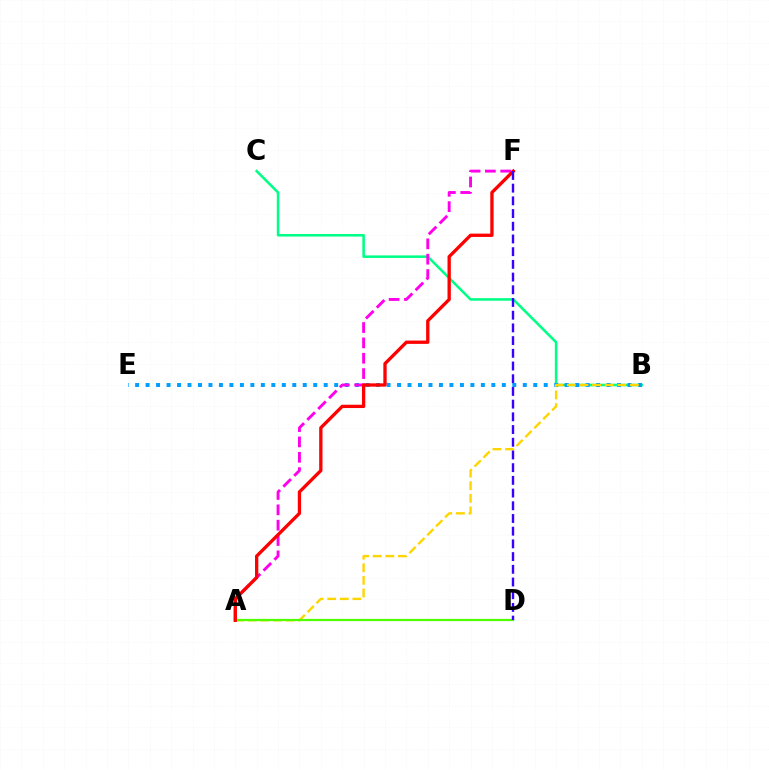{('B', 'C'): [{'color': '#00ff86', 'line_style': 'solid', 'thickness': 1.84}], ('B', 'E'): [{'color': '#009eff', 'line_style': 'dotted', 'thickness': 2.85}], ('A', 'F'): [{'color': '#ff00ed', 'line_style': 'dashed', 'thickness': 2.09}, {'color': '#ff0000', 'line_style': 'solid', 'thickness': 2.38}], ('A', 'B'): [{'color': '#ffd500', 'line_style': 'dashed', 'thickness': 1.71}], ('A', 'D'): [{'color': '#4fff00', 'line_style': 'solid', 'thickness': 1.61}], ('D', 'F'): [{'color': '#3700ff', 'line_style': 'dashed', 'thickness': 1.73}]}